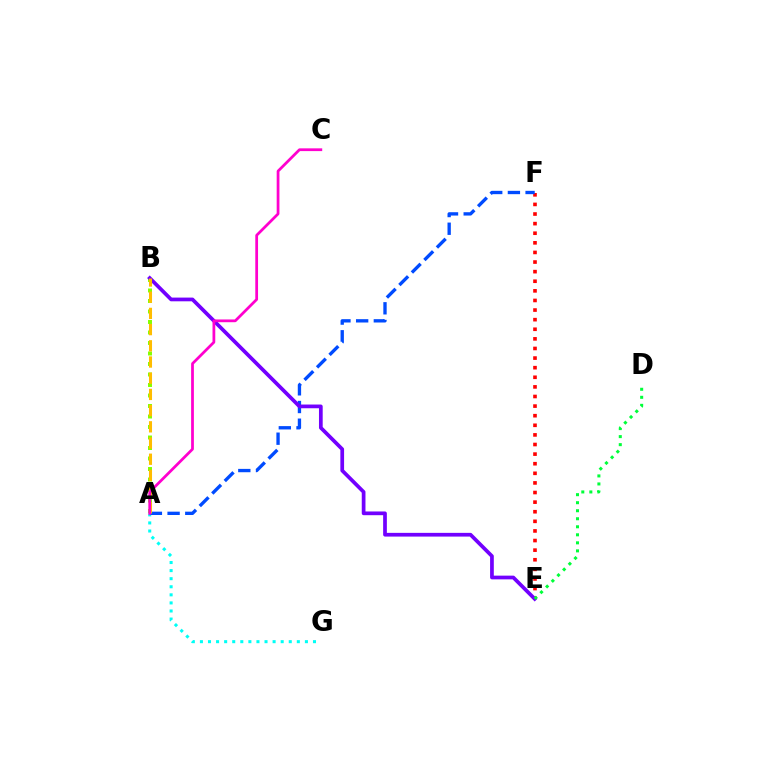{('E', 'F'): [{'color': '#ff0000', 'line_style': 'dotted', 'thickness': 2.61}], ('A', 'G'): [{'color': '#00fff6', 'line_style': 'dotted', 'thickness': 2.19}], ('A', 'F'): [{'color': '#004bff', 'line_style': 'dashed', 'thickness': 2.4}], ('A', 'B'): [{'color': '#84ff00', 'line_style': 'dotted', 'thickness': 2.85}, {'color': '#ffbd00', 'line_style': 'dashed', 'thickness': 2.2}], ('B', 'E'): [{'color': '#7200ff', 'line_style': 'solid', 'thickness': 2.68}], ('D', 'E'): [{'color': '#00ff39', 'line_style': 'dotted', 'thickness': 2.18}], ('A', 'C'): [{'color': '#ff00cf', 'line_style': 'solid', 'thickness': 1.98}]}